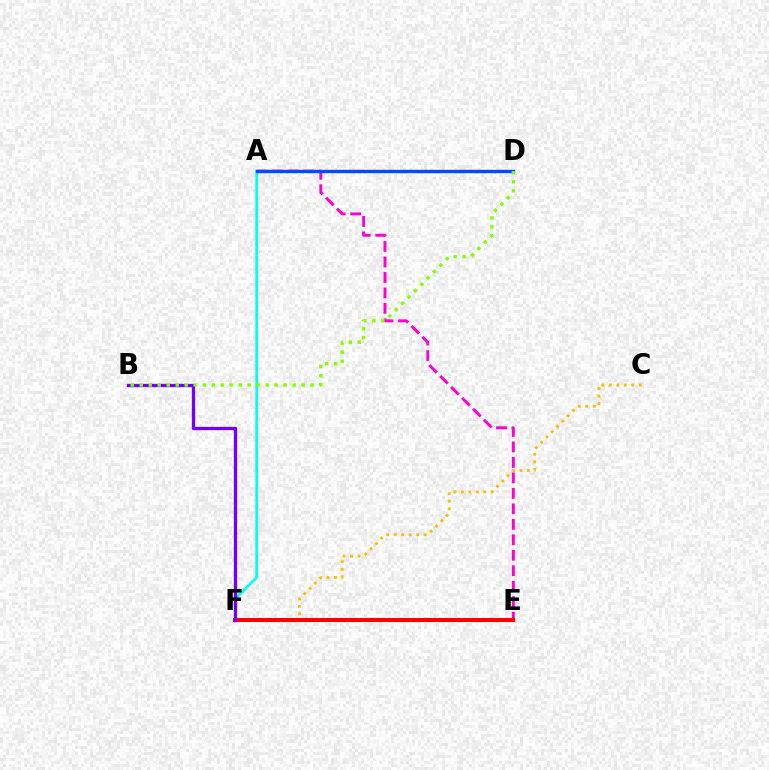{('A', 'F'): [{'color': '#00fff6', 'line_style': 'solid', 'thickness': 1.94}], ('A', 'E'): [{'color': '#ff00cf', 'line_style': 'dashed', 'thickness': 2.1}], ('C', 'F'): [{'color': '#ffbd00', 'line_style': 'dotted', 'thickness': 2.04}], ('E', 'F'): [{'color': '#ff0000', 'line_style': 'solid', 'thickness': 2.89}], ('B', 'F'): [{'color': '#7200ff', 'line_style': 'solid', 'thickness': 2.38}], ('A', 'D'): [{'color': '#00ff39', 'line_style': 'dotted', 'thickness': 1.99}, {'color': '#004bff', 'line_style': 'solid', 'thickness': 2.43}], ('B', 'D'): [{'color': '#84ff00', 'line_style': 'dotted', 'thickness': 2.44}]}